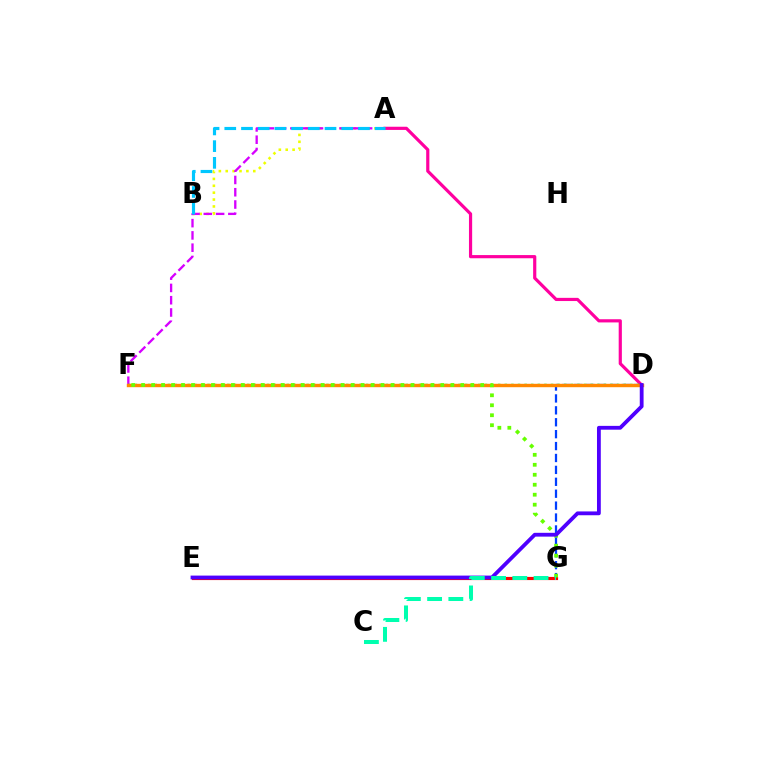{('D', 'G'): [{'color': '#003fff', 'line_style': 'dashed', 'thickness': 1.62}], ('A', 'B'): [{'color': '#eeff00', 'line_style': 'dotted', 'thickness': 1.87}, {'color': '#00c7ff', 'line_style': 'dashed', 'thickness': 2.27}], ('A', 'F'): [{'color': '#d600ff', 'line_style': 'dashed', 'thickness': 1.67}], ('A', 'D'): [{'color': '#ff00a0', 'line_style': 'solid', 'thickness': 2.29}], ('D', 'F'): [{'color': '#00ff27', 'line_style': 'dotted', 'thickness': 1.79}, {'color': '#ff8800', 'line_style': 'solid', 'thickness': 2.45}], ('E', 'G'): [{'color': '#ff0000', 'line_style': 'solid', 'thickness': 2.27}], ('F', 'G'): [{'color': '#66ff00', 'line_style': 'dotted', 'thickness': 2.71}], ('D', 'E'): [{'color': '#4f00ff', 'line_style': 'solid', 'thickness': 2.74}], ('C', 'G'): [{'color': '#00ffaf', 'line_style': 'dashed', 'thickness': 2.89}]}